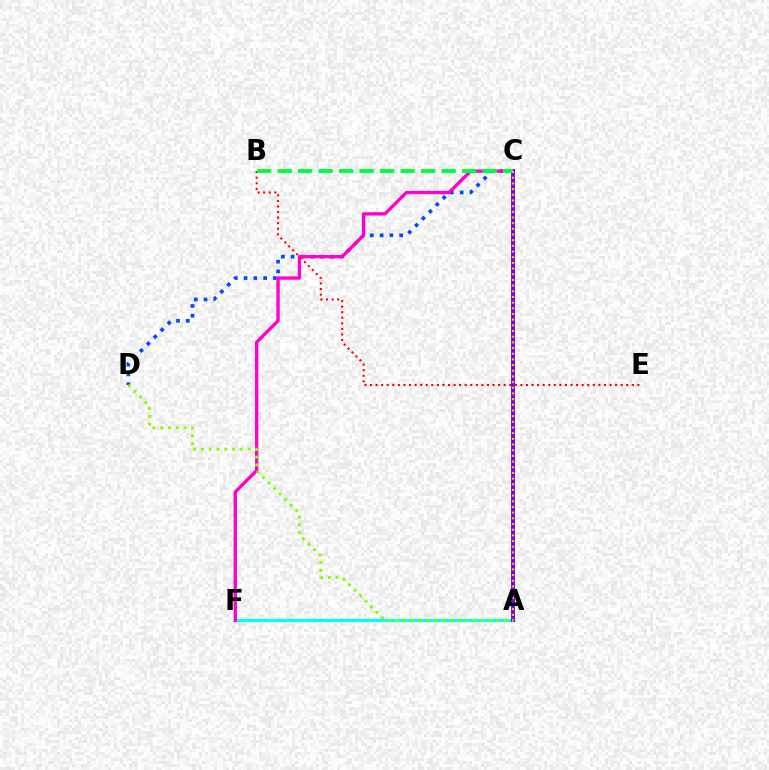{('C', 'D'): [{'color': '#004bff', 'line_style': 'dotted', 'thickness': 2.66}], ('A', 'F'): [{'color': '#00fff6', 'line_style': 'solid', 'thickness': 2.24}], ('C', 'F'): [{'color': '#ff00cf', 'line_style': 'solid', 'thickness': 2.41}], ('A', 'C'): [{'color': '#7200ff', 'line_style': 'solid', 'thickness': 2.8}, {'color': '#ffbd00', 'line_style': 'dotted', 'thickness': 1.54}], ('B', 'E'): [{'color': '#ff0000', 'line_style': 'dotted', 'thickness': 1.51}], ('B', 'C'): [{'color': '#00ff39', 'line_style': 'dashed', 'thickness': 2.78}], ('A', 'D'): [{'color': '#84ff00', 'line_style': 'dotted', 'thickness': 2.11}]}